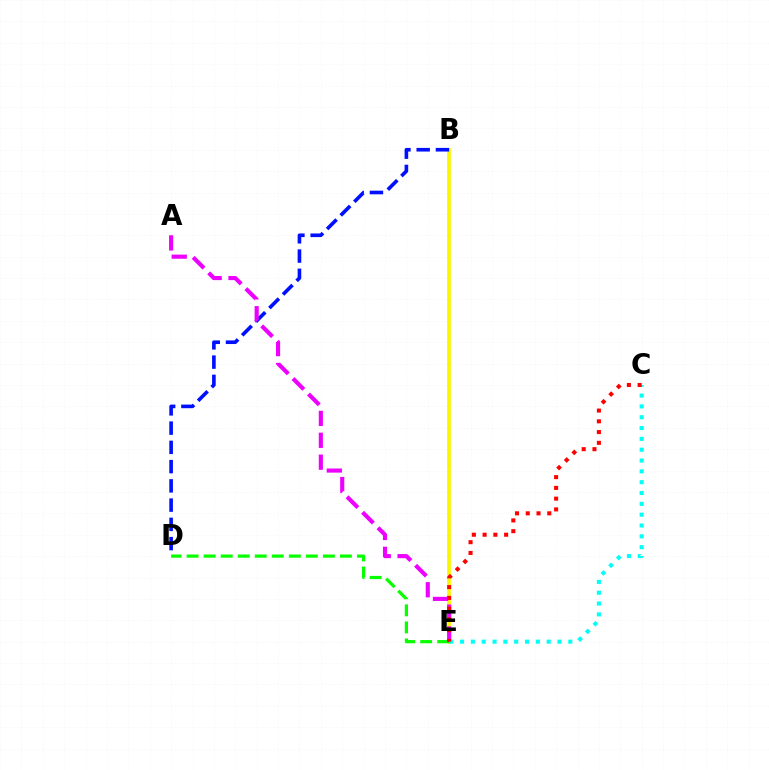{('B', 'E'): [{'color': '#fcf500', 'line_style': 'solid', 'thickness': 2.67}], ('B', 'D'): [{'color': '#0010ff', 'line_style': 'dashed', 'thickness': 2.62}], ('D', 'E'): [{'color': '#08ff00', 'line_style': 'dashed', 'thickness': 2.31}], ('A', 'E'): [{'color': '#ee00ff', 'line_style': 'dashed', 'thickness': 2.97}], ('C', 'E'): [{'color': '#00fff6', 'line_style': 'dotted', 'thickness': 2.94}, {'color': '#ff0000', 'line_style': 'dotted', 'thickness': 2.92}]}